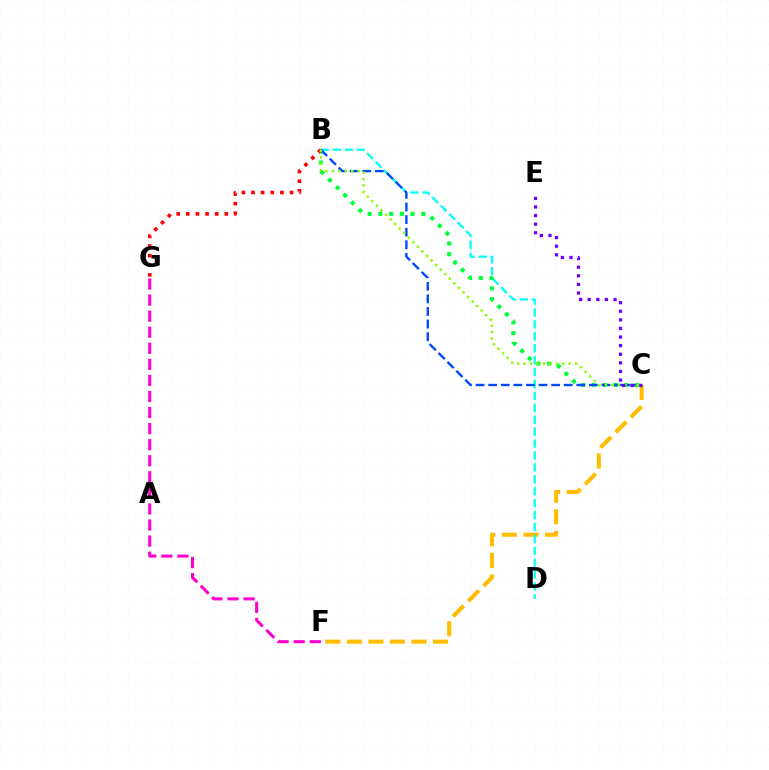{('F', 'G'): [{'color': '#ff00cf', 'line_style': 'dashed', 'thickness': 2.18}], ('C', 'F'): [{'color': '#ffbd00', 'line_style': 'dashed', 'thickness': 2.93}], ('B', 'D'): [{'color': '#00fff6', 'line_style': 'dashed', 'thickness': 1.62}], ('B', 'C'): [{'color': '#00ff39', 'line_style': 'dotted', 'thickness': 2.92}, {'color': '#004bff', 'line_style': 'dashed', 'thickness': 1.71}, {'color': '#84ff00', 'line_style': 'dotted', 'thickness': 1.75}], ('B', 'G'): [{'color': '#ff0000', 'line_style': 'dotted', 'thickness': 2.61}], ('C', 'E'): [{'color': '#7200ff', 'line_style': 'dotted', 'thickness': 2.34}]}